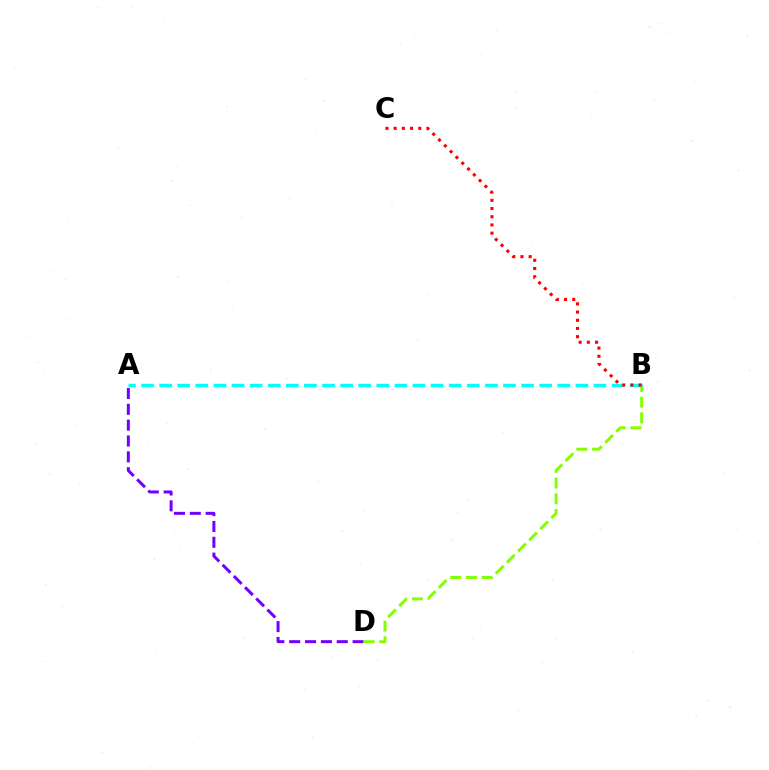{('A', 'D'): [{'color': '#7200ff', 'line_style': 'dashed', 'thickness': 2.15}], ('B', 'D'): [{'color': '#84ff00', 'line_style': 'dashed', 'thickness': 2.14}], ('A', 'B'): [{'color': '#00fff6', 'line_style': 'dashed', 'thickness': 2.46}], ('B', 'C'): [{'color': '#ff0000', 'line_style': 'dotted', 'thickness': 2.23}]}